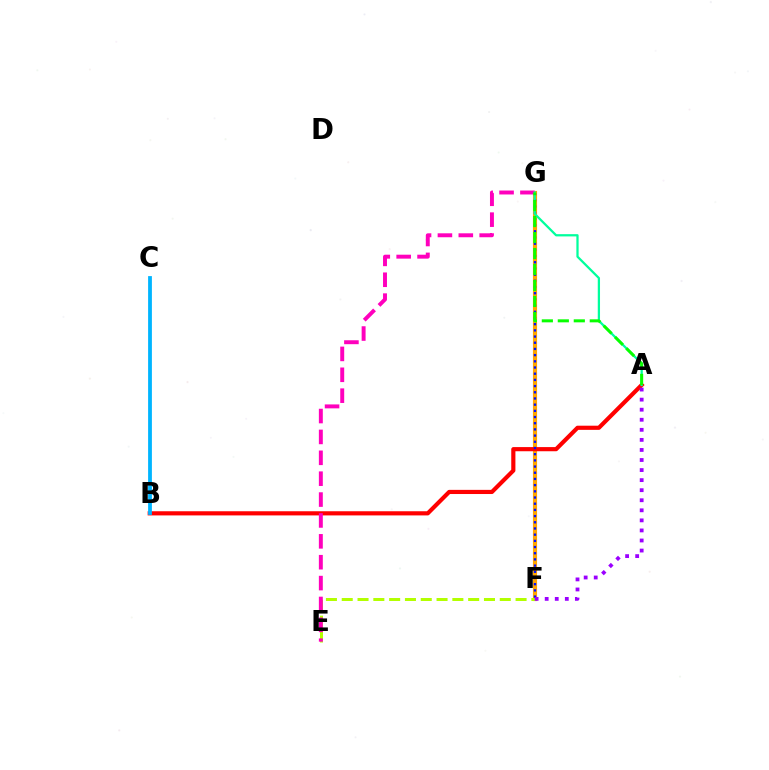{('F', 'G'): [{'color': '#ffa500', 'line_style': 'solid', 'thickness': 2.98}, {'color': '#0010ff', 'line_style': 'dotted', 'thickness': 1.68}], ('E', 'F'): [{'color': '#b3ff00', 'line_style': 'dashed', 'thickness': 2.15}], ('A', 'B'): [{'color': '#ff0000', 'line_style': 'solid', 'thickness': 2.99}], ('E', 'G'): [{'color': '#ff00bd', 'line_style': 'dashed', 'thickness': 2.84}], ('A', 'F'): [{'color': '#9b00ff', 'line_style': 'dotted', 'thickness': 2.73}], ('A', 'G'): [{'color': '#00ff9d', 'line_style': 'solid', 'thickness': 1.63}, {'color': '#08ff00', 'line_style': 'dashed', 'thickness': 2.17}], ('B', 'C'): [{'color': '#00b5ff', 'line_style': 'solid', 'thickness': 2.73}]}